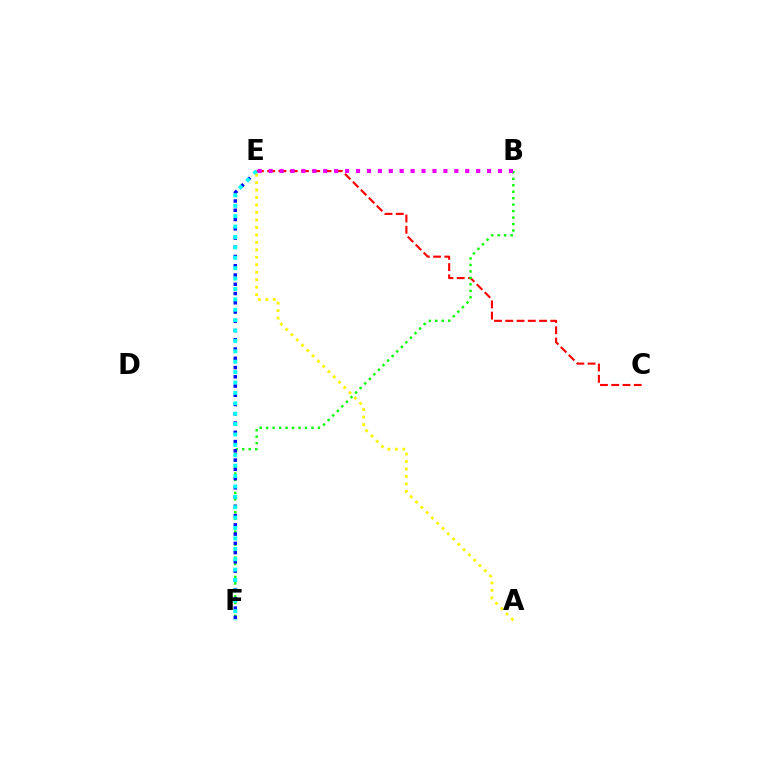{('C', 'E'): [{'color': '#ff0000', 'line_style': 'dashed', 'thickness': 1.53}], ('B', 'F'): [{'color': '#08ff00', 'line_style': 'dotted', 'thickness': 1.76}], ('E', 'F'): [{'color': '#0010ff', 'line_style': 'dotted', 'thickness': 2.51}, {'color': '#00fff6', 'line_style': 'dotted', 'thickness': 2.82}], ('B', 'E'): [{'color': '#ee00ff', 'line_style': 'dotted', 'thickness': 2.97}], ('A', 'E'): [{'color': '#fcf500', 'line_style': 'dotted', 'thickness': 2.03}]}